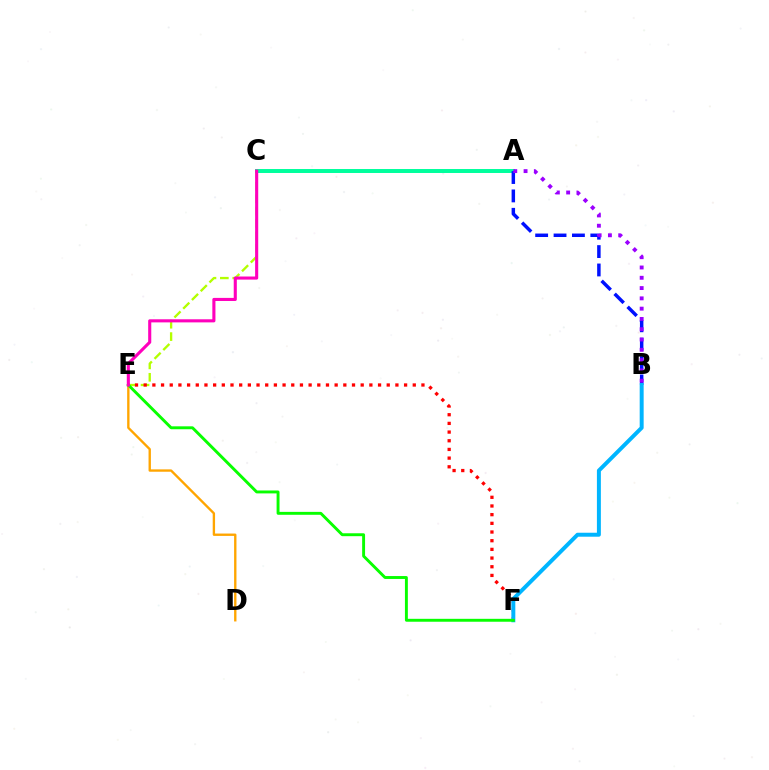{('D', 'E'): [{'color': '#ffa500', 'line_style': 'solid', 'thickness': 1.7}], ('C', 'E'): [{'color': '#b3ff00', 'line_style': 'dashed', 'thickness': 1.68}, {'color': '#ff00bd', 'line_style': 'solid', 'thickness': 2.23}], ('A', 'C'): [{'color': '#00ff9d', 'line_style': 'solid', 'thickness': 2.86}], ('A', 'B'): [{'color': '#0010ff', 'line_style': 'dashed', 'thickness': 2.5}, {'color': '#9b00ff', 'line_style': 'dotted', 'thickness': 2.8}], ('E', 'F'): [{'color': '#ff0000', 'line_style': 'dotted', 'thickness': 2.36}, {'color': '#08ff00', 'line_style': 'solid', 'thickness': 2.1}], ('B', 'F'): [{'color': '#00b5ff', 'line_style': 'solid', 'thickness': 2.86}]}